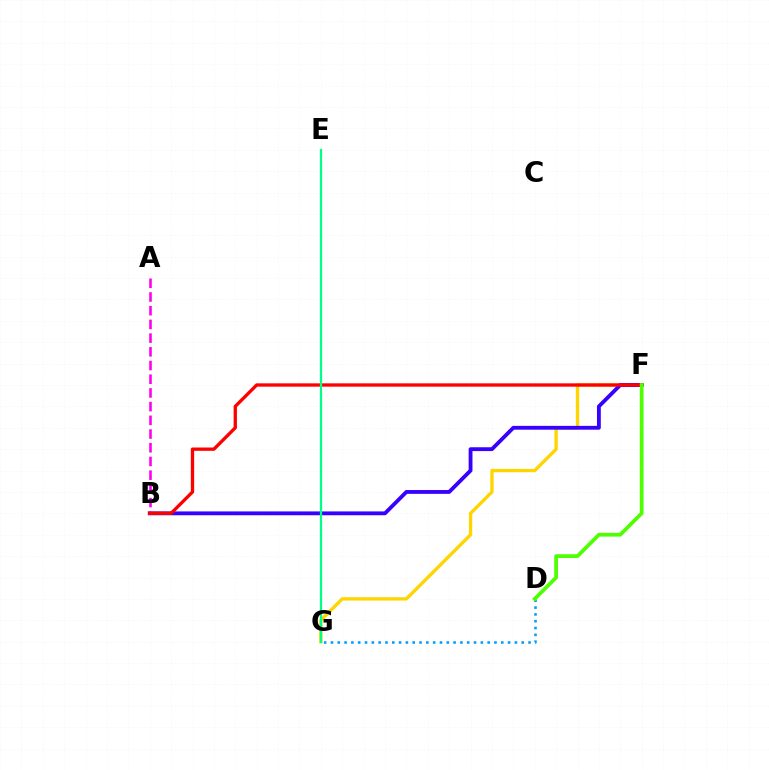{('F', 'G'): [{'color': '#ffd500', 'line_style': 'solid', 'thickness': 2.4}], ('D', 'G'): [{'color': '#009eff', 'line_style': 'dotted', 'thickness': 1.85}], ('B', 'F'): [{'color': '#3700ff', 'line_style': 'solid', 'thickness': 2.76}, {'color': '#ff0000', 'line_style': 'solid', 'thickness': 2.39}], ('A', 'B'): [{'color': '#ff00ed', 'line_style': 'dashed', 'thickness': 1.86}], ('D', 'F'): [{'color': '#4fff00', 'line_style': 'solid', 'thickness': 2.7}], ('E', 'G'): [{'color': '#00ff86', 'line_style': 'solid', 'thickness': 1.62}]}